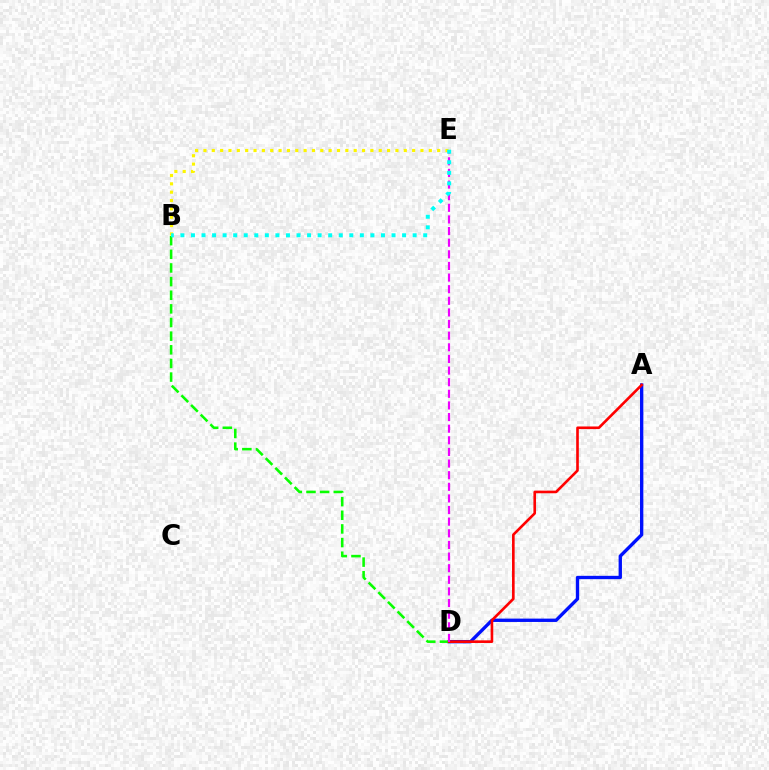{('A', 'D'): [{'color': '#0010ff', 'line_style': 'solid', 'thickness': 2.41}, {'color': '#ff0000', 'line_style': 'solid', 'thickness': 1.89}], ('B', 'D'): [{'color': '#08ff00', 'line_style': 'dashed', 'thickness': 1.85}], ('D', 'E'): [{'color': '#ee00ff', 'line_style': 'dashed', 'thickness': 1.58}], ('B', 'E'): [{'color': '#fcf500', 'line_style': 'dotted', 'thickness': 2.27}, {'color': '#00fff6', 'line_style': 'dotted', 'thickness': 2.87}]}